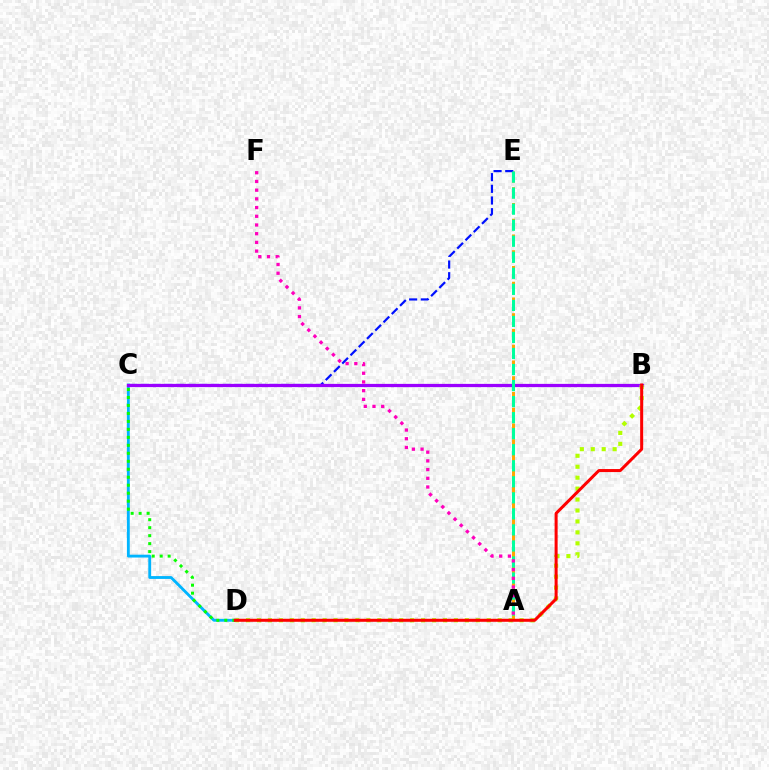{('C', 'D'): [{'color': '#00b5ff', 'line_style': 'solid', 'thickness': 2.05}, {'color': '#08ff00', 'line_style': 'dotted', 'thickness': 2.17}], ('A', 'E'): [{'color': '#ffa500', 'line_style': 'dashed', 'thickness': 2.14}, {'color': '#00ff9d', 'line_style': 'dashed', 'thickness': 2.18}], ('C', 'E'): [{'color': '#0010ff', 'line_style': 'dashed', 'thickness': 1.59}], ('B', 'C'): [{'color': '#9b00ff', 'line_style': 'solid', 'thickness': 2.33}], ('B', 'D'): [{'color': '#b3ff00', 'line_style': 'dotted', 'thickness': 2.97}, {'color': '#ff0000', 'line_style': 'solid', 'thickness': 2.17}], ('A', 'F'): [{'color': '#ff00bd', 'line_style': 'dotted', 'thickness': 2.37}]}